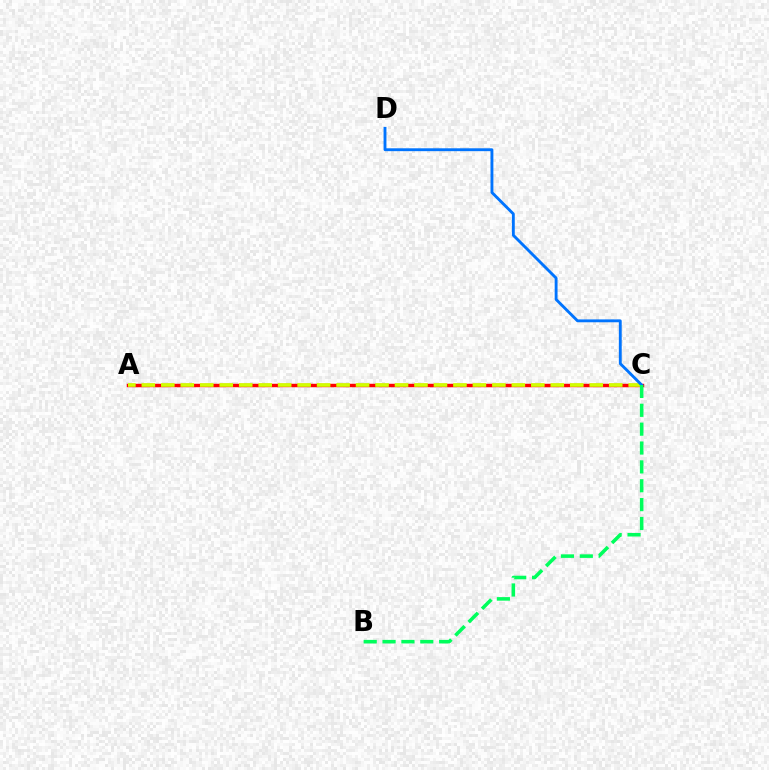{('A', 'C'): [{'color': '#b900ff', 'line_style': 'solid', 'thickness': 1.95}, {'color': '#ff0000', 'line_style': 'solid', 'thickness': 2.48}, {'color': '#d1ff00', 'line_style': 'dashed', 'thickness': 2.65}], ('C', 'D'): [{'color': '#0074ff', 'line_style': 'solid', 'thickness': 2.06}], ('B', 'C'): [{'color': '#00ff5c', 'line_style': 'dashed', 'thickness': 2.56}]}